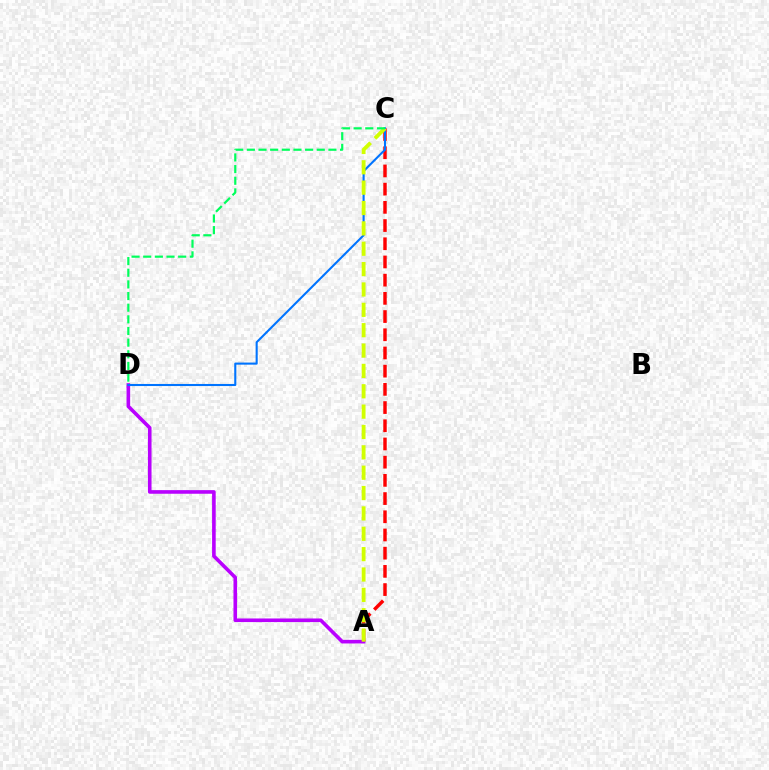{('A', 'C'): [{'color': '#ff0000', 'line_style': 'dashed', 'thickness': 2.47}, {'color': '#d1ff00', 'line_style': 'dashed', 'thickness': 2.77}], ('A', 'D'): [{'color': '#b900ff', 'line_style': 'solid', 'thickness': 2.6}], ('C', 'D'): [{'color': '#0074ff', 'line_style': 'solid', 'thickness': 1.5}, {'color': '#00ff5c', 'line_style': 'dashed', 'thickness': 1.58}]}